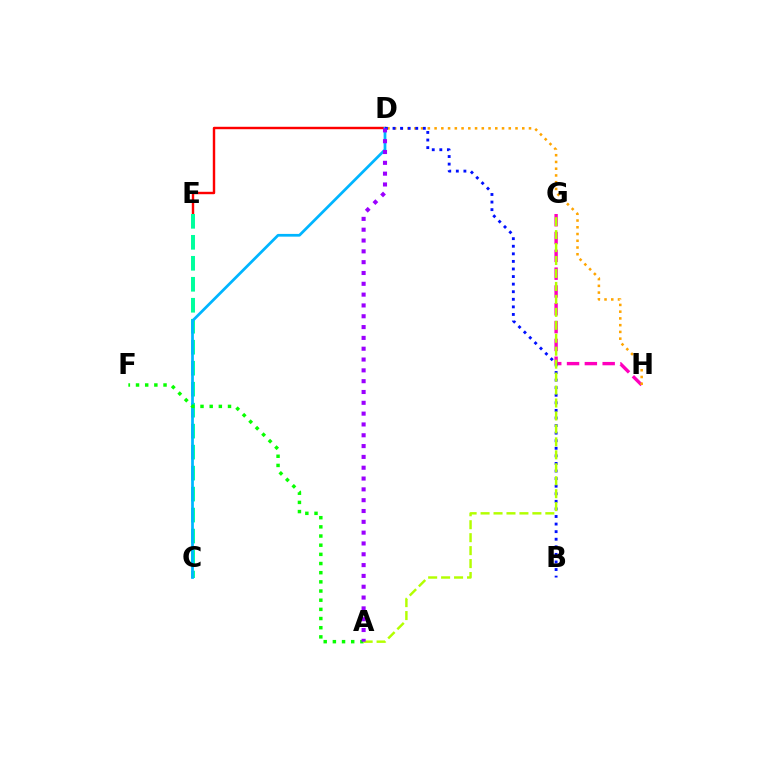{('D', 'E'): [{'color': '#ff0000', 'line_style': 'solid', 'thickness': 1.74}], ('G', 'H'): [{'color': '#ff00bd', 'line_style': 'dashed', 'thickness': 2.42}], ('C', 'E'): [{'color': '#00ff9d', 'line_style': 'dashed', 'thickness': 2.85}], ('D', 'H'): [{'color': '#ffa500', 'line_style': 'dotted', 'thickness': 1.83}], ('C', 'D'): [{'color': '#00b5ff', 'line_style': 'solid', 'thickness': 1.98}], ('A', 'F'): [{'color': '#08ff00', 'line_style': 'dotted', 'thickness': 2.49}], ('B', 'D'): [{'color': '#0010ff', 'line_style': 'dotted', 'thickness': 2.06}], ('A', 'G'): [{'color': '#b3ff00', 'line_style': 'dashed', 'thickness': 1.76}], ('A', 'D'): [{'color': '#9b00ff', 'line_style': 'dotted', 'thickness': 2.94}]}